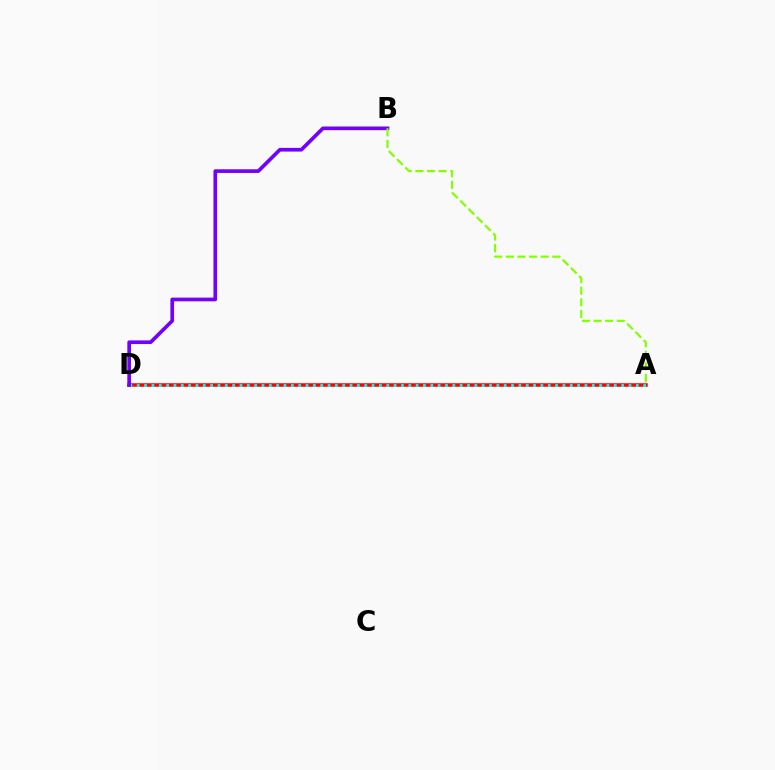{('A', 'D'): [{'color': '#ff0000', 'line_style': 'solid', 'thickness': 2.53}, {'color': '#00fff6', 'line_style': 'dotted', 'thickness': 1.99}], ('B', 'D'): [{'color': '#7200ff', 'line_style': 'solid', 'thickness': 2.64}], ('A', 'B'): [{'color': '#84ff00', 'line_style': 'dashed', 'thickness': 1.58}]}